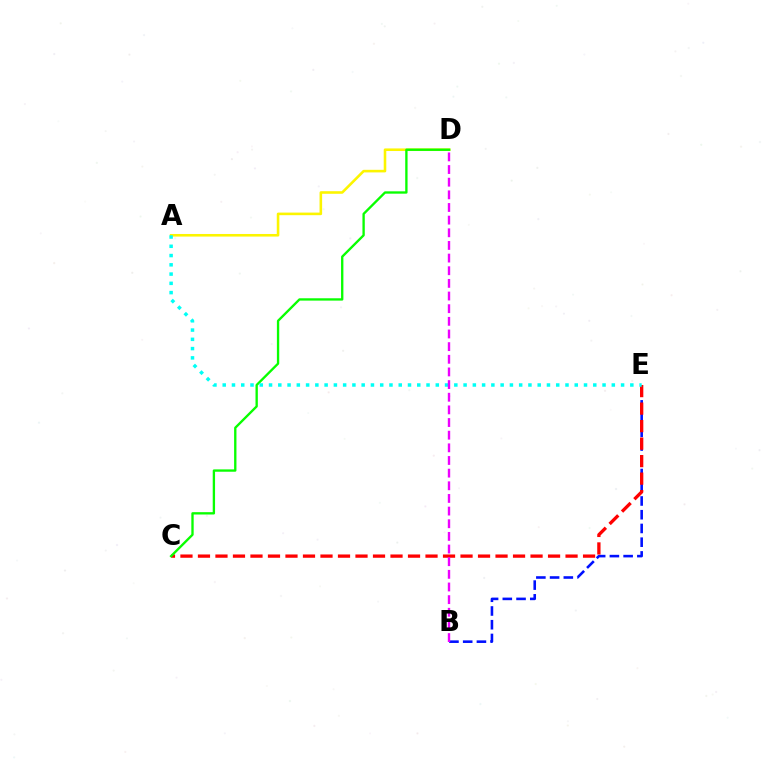{('A', 'D'): [{'color': '#fcf500', 'line_style': 'solid', 'thickness': 1.86}], ('B', 'E'): [{'color': '#0010ff', 'line_style': 'dashed', 'thickness': 1.87}], ('C', 'E'): [{'color': '#ff0000', 'line_style': 'dashed', 'thickness': 2.38}], ('C', 'D'): [{'color': '#08ff00', 'line_style': 'solid', 'thickness': 1.68}], ('A', 'E'): [{'color': '#00fff6', 'line_style': 'dotted', 'thickness': 2.52}], ('B', 'D'): [{'color': '#ee00ff', 'line_style': 'dashed', 'thickness': 1.72}]}